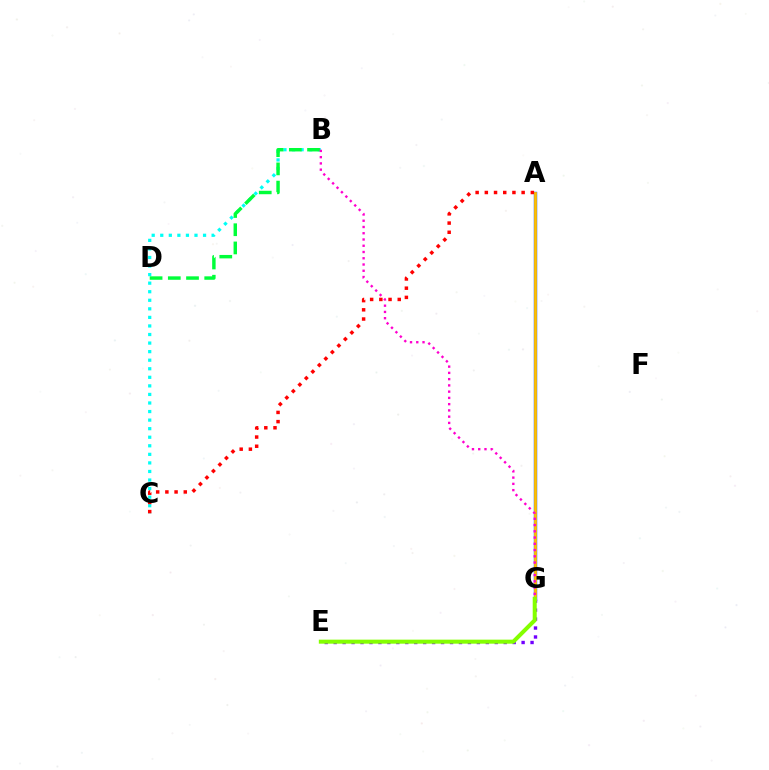{('A', 'G'): [{'color': '#004bff', 'line_style': 'solid', 'thickness': 2.46}, {'color': '#ffbd00', 'line_style': 'solid', 'thickness': 2.03}], ('B', 'C'): [{'color': '#00fff6', 'line_style': 'dotted', 'thickness': 2.33}], ('A', 'C'): [{'color': '#ff0000', 'line_style': 'dotted', 'thickness': 2.5}], ('E', 'G'): [{'color': '#7200ff', 'line_style': 'dotted', 'thickness': 2.43}, {'color': '#84ff00', 'line_style': 'solid', 'thickness': 2.89}], ('B', 'D'): [{'color': '#00ff39', 'line_style': 'dashed', 'thickness': 2.47}], ('B', 'G'): [{'color': '#ff00cf', 'line_style': 'dotted', 'thickness': 1.7}]}